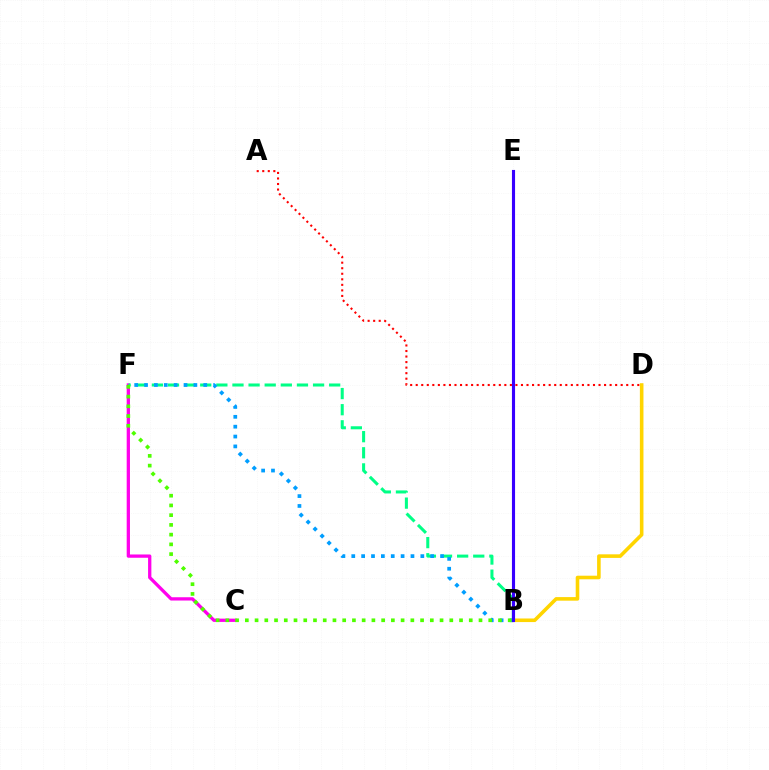{('C', 'F'): [{'color': '#ff00ed', 'line_style': 'solid', 'thickness': 2.37}], ('A', 'D'): [{'color': '#ff0000', 'line_style': 'dotted', 'thickness': 1.51}], ('B', 'F'): [{'color': '#00ff86', 'line_style': 'dashed', 'thickness': 2.19}, {'color': '#009eff', 'line_style': 'dotted', 'thickness': 2.68}, {'color': '#4fff00', 'line_style': 'dotted', 'thickness': 2.65}], ('B', 'D'): [{'color': '#ffd500', 'line_style': 'solid', 'thickness': 2.58}], ('B', 'E'): [{'color': '#3700ff', 'line_style': 'solid', 'thickness': 2.24}]}